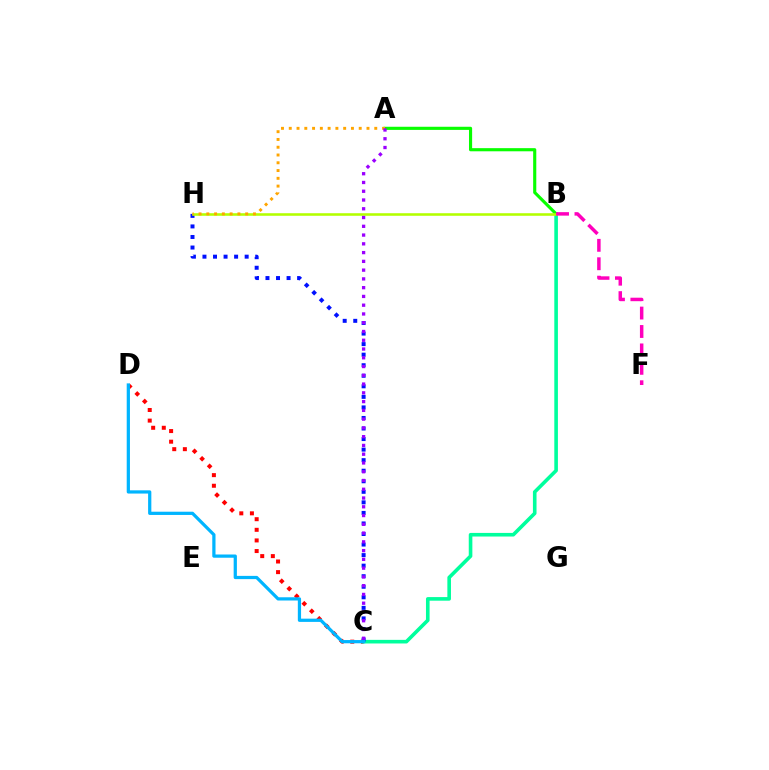{('C', 'D'): [{'color': '#ff0000', 'line_style': 'dotted', 'thickness': 2.88}, {'color': '#00b5ff', 'line_style': 'solid', 'thickness': 2.33}], ('B', 'C'): [{'color': '#00ff9d', 'line_style': 'solid', 'thickness': 2.6}], ('C', 'H'): [{'color': '#0010ff', 'line_style': 'dotted', 'thickness': 2.87}], ('A', 'B'): [{'color': '#08ff00', 'line_style': 'solid', 'thickness': 2.26}], ('B', 'H'): [{'color': '#b3ff00', 'line_style': 'solid', 'thickness': 1.85}], ('B', 'F'): [{'color': '#ff00bd', 'line_style': 'dashed', 'thickness': 2.5}], ('A', 'H'): [{'color': '#ffa500', 'line_style': 'dotted', 'thickness': 2.11}], ('A', 'C'): [{'color': '#9b00ff', 'line_style': 'dotted', 'thickness': 2.38}]}